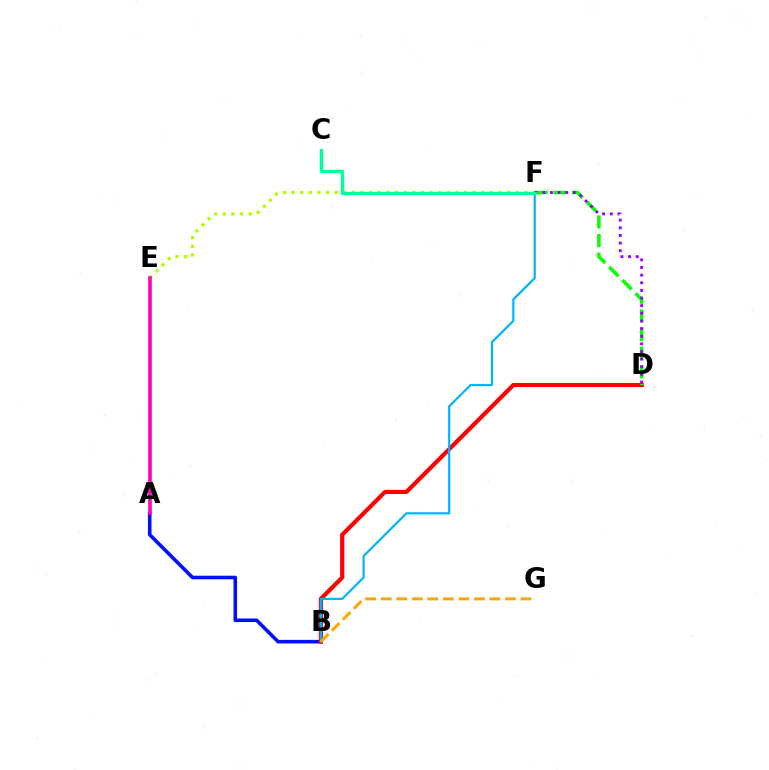{('A', 'B'): [{'color': '#0010ff', 'line_style': 'solid', 'thickness': 2.58}], ('E', 'F'): [{'color': '#b3ff00', 'line_style': 'dotted', 'thickness': 2.34}], ('B', 'D'): [{'color': '#ff0000', 'line_style': 'solid', 'thickness': 3.0}], ('D', 'F'): [{'color': '#08ff00', 'line_style': 'dashed', 'thickness': 2.53}, {'color': '#9b00ff', 'line_style': 'dotted', 'thickness': 2.07}], ('B', 'F'): [{'color': '#00b5ff', 'line_style': 'solid', 'thickness': 1.58}], ('B', 'G'): [{'color': '#ffa500', 'line_style': 'dashed', 'thickness': 2.11}], ('A', 'E'): [{'color': '#ff00bd', 'line_style': 'solid', 'thickness': 2.58}], ('C', 'F'): [{'color': '#00ff9d', 'line_style': 'solid', 'thickness': 2.39}]}